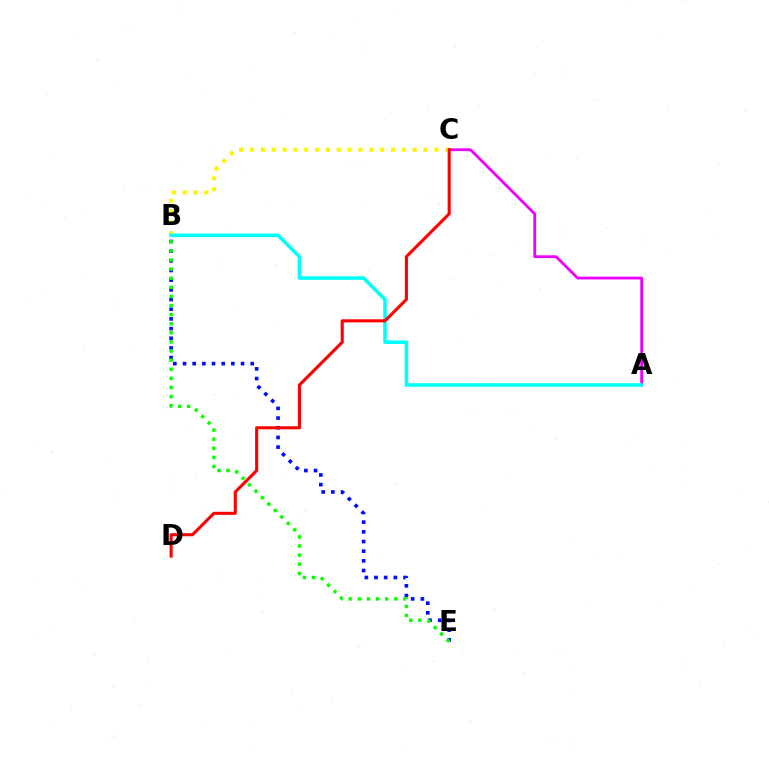{('A', 'C'): [{'color': '#ee00ff', 'line_style': 'solid', 'thickness': 2.01}], ('B', 'E'): [{'color': '#0010ff', 'line_style': 'dotted', 'thickness': 2.63}, {'color': '#08ff00', 'line_style': 'dotted', 'thickness': 2.47}], ('B', 'C'): [{'color': '#fcf500', 'line_style': 'dotted', 'thickness': 2.95}], ('A', 'B'): [{'color': '#00fff6', 'line_style': 'solid', 'thickness': 2.56}], ('C', 'D'): [{'color': '#ff0000', 'line_style': 'solid', 'thickness': 2.22}]}